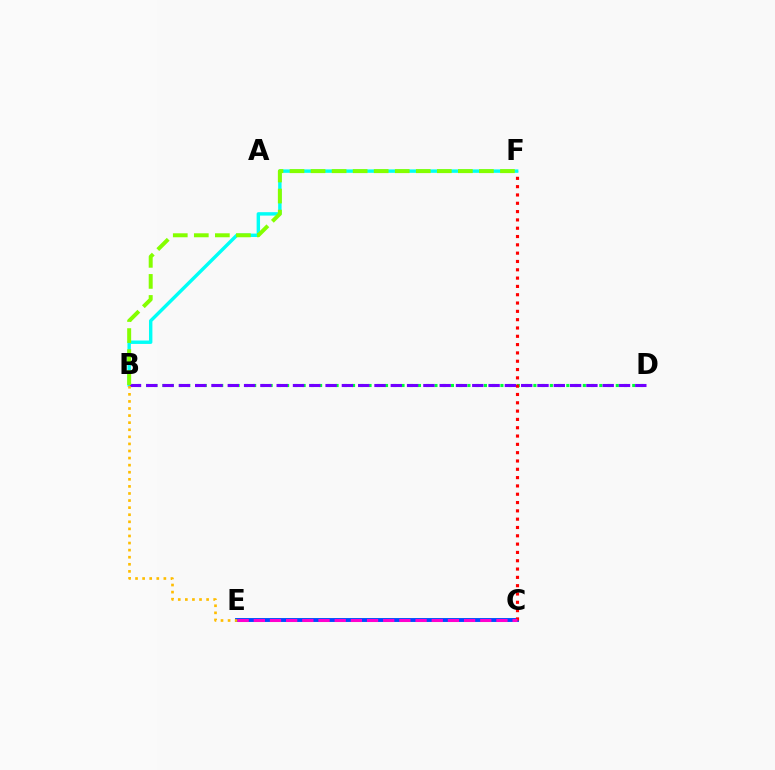{('C', 'E'): [{'color': '#004bff', 'line_style': 'solid', 'thickness': 2.81}, {'color': '#ff00cf', 'line_style': 'dashed', 'thickness': 2.2}], ('B', 'D'): [{'color': '#00ff39', 'line_style': 'dotted', 'thickness': 2.24}, {'color': '#7200ff', 'line_style': 'dashed', 'thickness': 2.21}], ('C', 'F'): [{'color': '#ff0000', 'line_style': 'dotted', 'thickness': 2.26}], ('B', 'F'): [{'color': '#00fff6', 'line_style': 'solid', 'thickness': 2.46}, {'color': '#84ff00', 'line_style': 'dashed', 'thickness': 2.86}], ('B', 'E'): [{'color': '#ffbd00', 'line_style': 'dotted', 'thickness': 1.92}]}